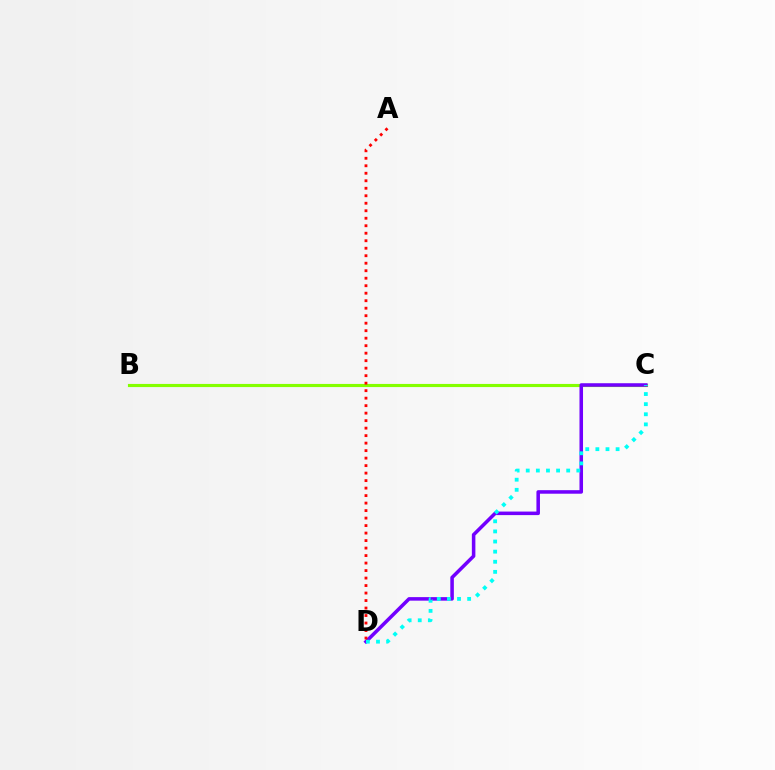{('B', 'C'): [{'color': '#84ff00', 'line_style': 'solid', 'thickness': 2.25}], ('C', 'D'): [{'color': '#7200ff', 'line_style': 'solid', 'thickness': 2.55}, {'color': '#00fff6', 'line_style': 'dotted', 'thickness': 2.75}], ('A', 'D'): [{'color': '#ff0000', 'line_style': 'dotted', 'thickness': 2.04}]}